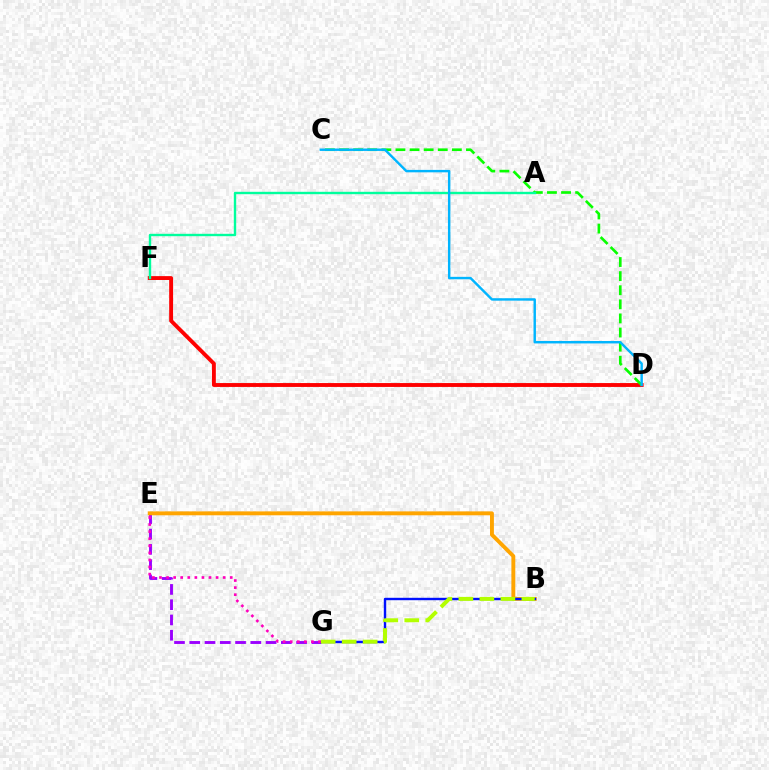{('E', 'G'): [{'color': '#9b00ff', 'line_style': 'dashed', 'thickness': 2.07}, {'color': '#ff00bd', 'line_style': 'dotted', 'thickness': 1.92}], ('B', 'E'): [{'color': '#ffa500', 'line_style': 'solid', 'thickness': 2.81}], ('D', 'F'): [{'color': '#ff0000', 'line_style': 'solid', 'thickness': 2.79}], ('B', 'G'): [{'color': '#0010ff', 'line_style': 'solid', 'thickness': 1.73}, {'color': '#b3ff00', 'line_style': 'dashed', 'thickness': 2.85}], ('C', 'D'): [{'color': '#08ff00', 'line_style': 'dashed', 'thickness': 1.92}, {'color': '#00b5ff', 'line_style': 'solid', 'thickness': 1.75}], ('A', 'F'): [{'color': '#00ff9d', 'line_style': 'solid', 'thickness': 1.72}]}